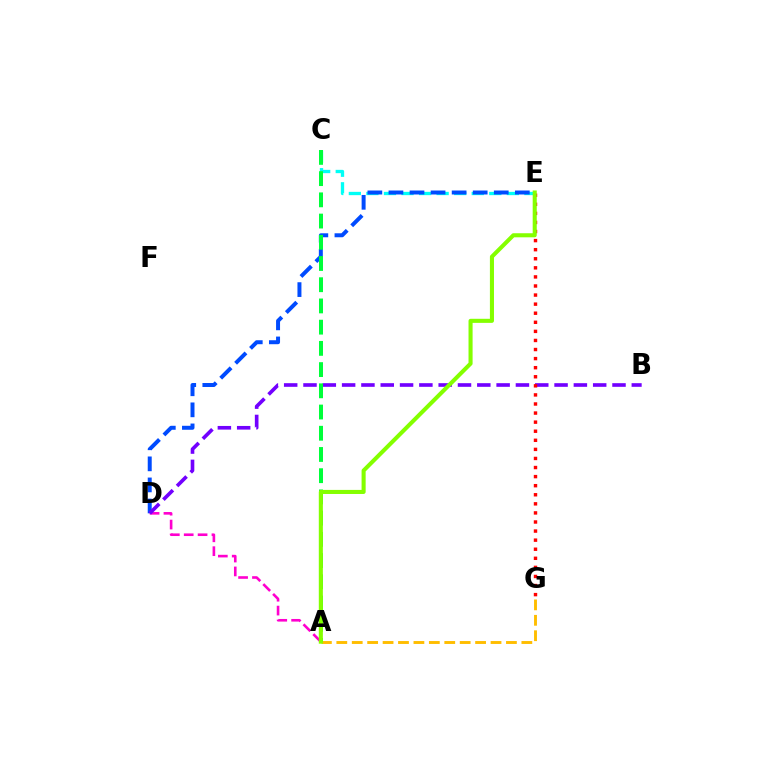{('C', 'E'): [{'color': '#00fff6', 'line_style': 'dashed', 'thickness': 2.39}], ('D', 'E'): [{'color': '#004bff', 'line_style': 'dashed', 'thickness': 2.86}], ('A', 'G'): [{'color': '#ffbd00', 'line_style': 'dashed', 'thickness': 2.09}], ('A', 'D'): [{'color': '#ff00cf', 'line_style': 'dashed', 'thickness': 1.89}], ('B', 'D'): [{'color': '#7200ff', 'line_style': 'dashed', 'thickness': 2.62}], ('E', 'G'): [{'color': '#ff0000', 'line_style': 'dotted', 'thickness': 2.47}], ('A', 'C'): [{'color': '#00ff39', 'line_style': 'dashed', 'thickness': 2.88}], ('A', 'E'): [{'color': '#84ff00', 'line_style': 'solid', 'thickness': 2.93}]}